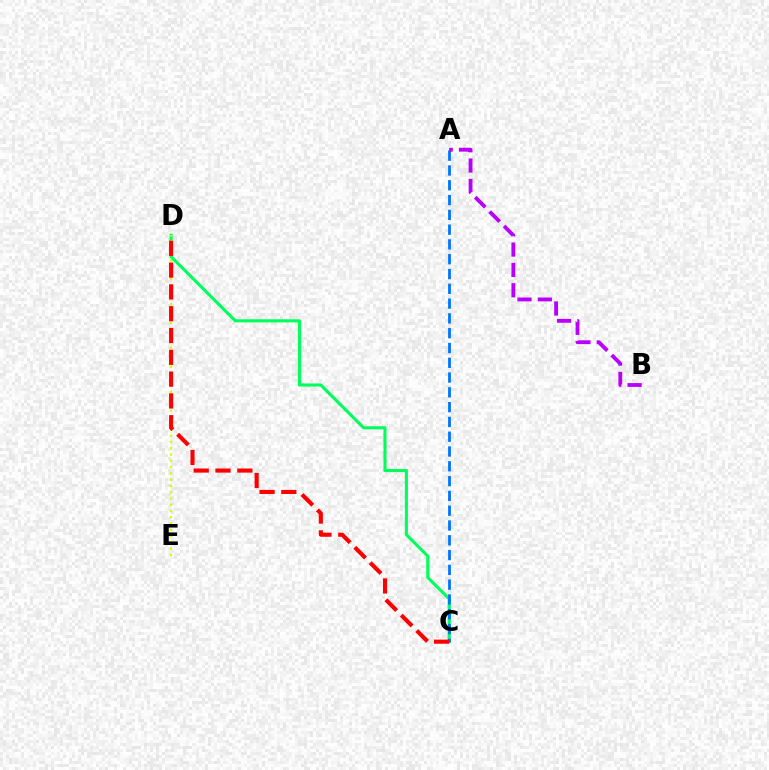{('C', 'D'): [{'color': '#00ff5c', 'line_style': 'solid', 'thickness': 2.22}, {'color': '#ff0000', 'line_style': 'dashed', 'thickness': 2.96}], ('A', 'C'): [{'color': '#0074ff', 'line_style': 'dashed', 'thickness': 2.01}], ('D', 'E'): [{'color': '#d1ff00', 'line_style': 'dotted', 'thickness': 1.7}], ('A', 'B'): [{'color': '#b900ff', 'line_style': 'dashed', 'thickness': 2.76}]}